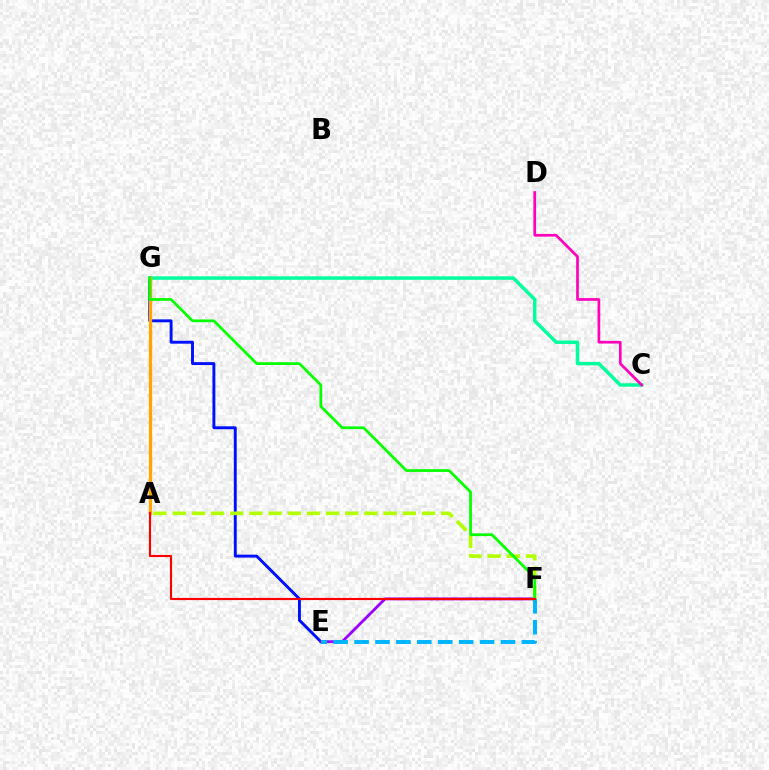{('E', 'G'): [{'color': '#0010ff', 'line_style': 'solid', 'thickness': 2.11}], ('E', 'F'): [{'color': '#9b00ff', 'line_style': 'solid', 'thickness': 2.04}, {'color': '#00b5ff', 'line_style': 'dashed', 'thickness': 2.84}], ('C', 'G'): [{'color': '#00ff9d', 'line_style': 'solid', 'thickness': 2.49}], ('A', 'G'): [{'color': '#ffa500', 'line_style': 'solid', 'thickness': 2.39}], ('A', 'F'): [{'color': '#b3ff00', 'line_style': 'dashed', 'thickness': 2.6}, {'color': '#ff0000', 'line_style': 'solid', 'thickness': 1.55}], ('F', 'G'): [{'color': '#08ff00', 'line_style': 'solid', 'thickness': 1.98}], ('C', 'D'): [{'color': '#ff00bd', 'line_style': 'solid', 'thickness': 1.94}]}